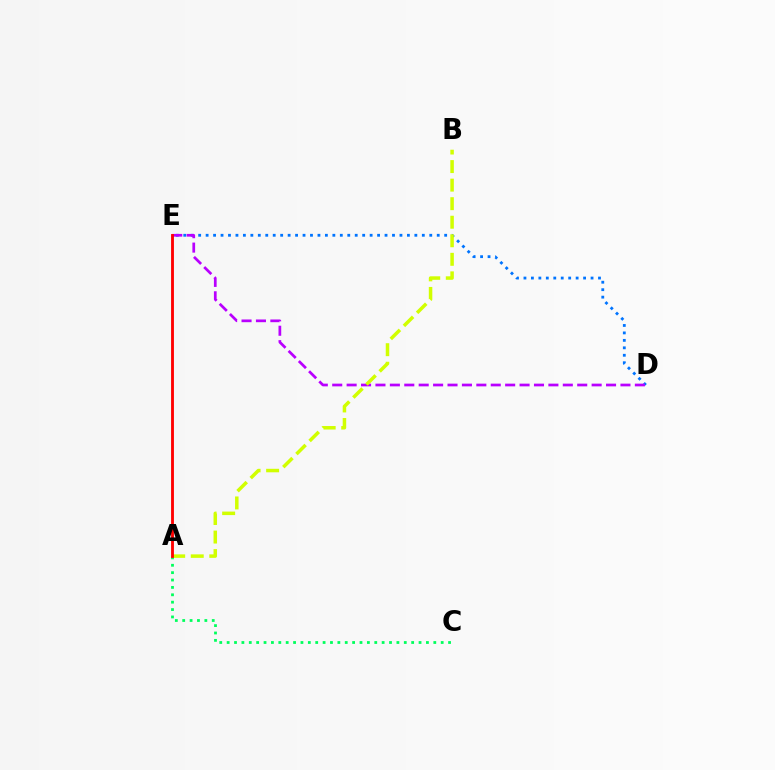{('A', 'C'): [{'color': '#00ff5c', 'line_style': 'dotted', 'thickness': 2.01}], ('D', 'E'): [{'color': '#0074ff', 'line_style': 'dotted', 'thickness': 2.03}, {'color': '#b900ff', 'line_style': 'dashed', 'thickness': 1.96}], ('A', 'B'): [{'color': '#d1ff00', 'line_style': 'dashed', 'thickness': 2.52}], ('A', 'E'): [{'color': '#ff0000', 'line_style': 'solid', 'thickness': 2.05}]}